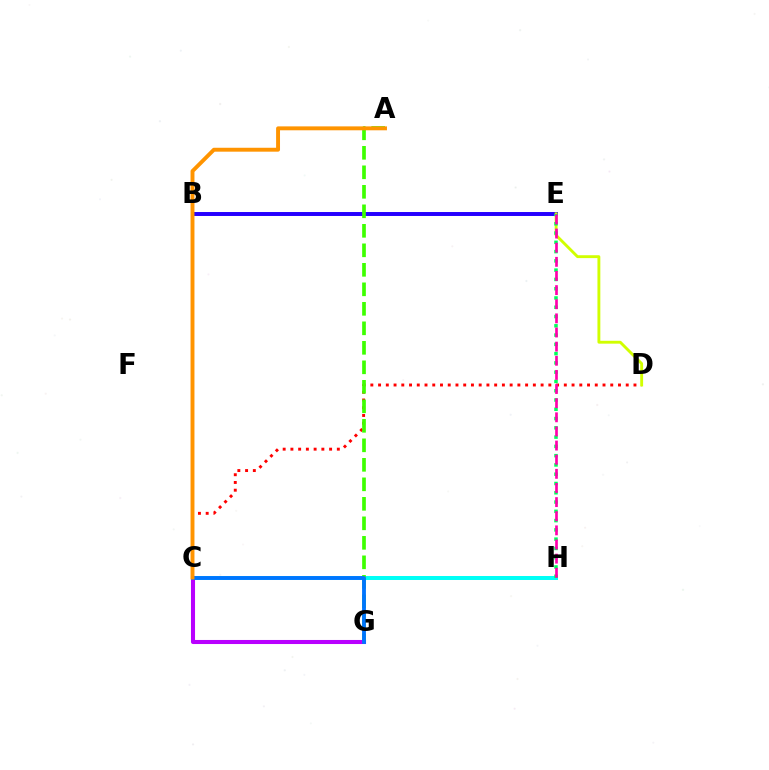{('C', 'D'): [{'color': '#ff0000', 'line_style': 'dotted', 'thickness': 2.1}], ('B', 'E'): [{'color': '#2500ff', 'line_style': 'solid', 'thickness': 2.85}], ('C', 'H'): [{'color': '#00fff6', 'line_style': 'solid', 'thickness': 2.86}], ('A', 'G'): [{'color': '#3dff00', 'line_style': 'dashed', 'thickness': 2.65}], ('C', 'G'): [{'color': '#b900ff', 'line_style': 'solid', 'thickness': 2.93}, {'color': '#0074ff', 'line_style': 'solid', 'thickness': 2.76}], ('D', 'E'): [{'color': '#d1ff00', 'line_style': 'solid', 'thickness': 2.07}], ('E', 'H'): [{'color': '#00ff5c', 'line_style': 'dotted', 'thickness': 2.52}, {'color': '#ff00ac', 'line_style': 'dashed', 'thickness': 1.92}], ('A', 'C'): [{'color': '#ff9400', 'line_style': 'solid', 'thickness': 2.82}]}